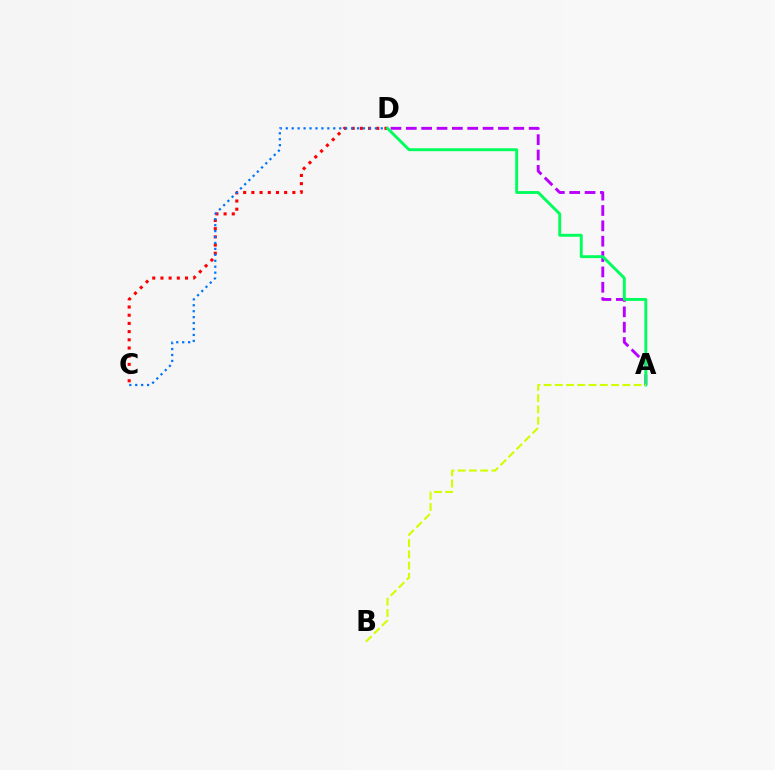{('C', 'D'): [{'color': '#ff0000', 'line_style': 'dotted', 'thickness': 2.23}, {'color': '#0074ff', 'line_style': 'dotted', 'thickness': 1.61}], ('A', 'D'): [{'color': '#b900ff', 'line_style': 'dashed', 'thickness': 2.09}, {'color': '#00ff5c', 'line_style': 'solid', 'thickness': 2.09}], ('A', 'B'): [{'color': '#d1ff00', 'line_style': 'dashed', 'thickness': 1.53}]}